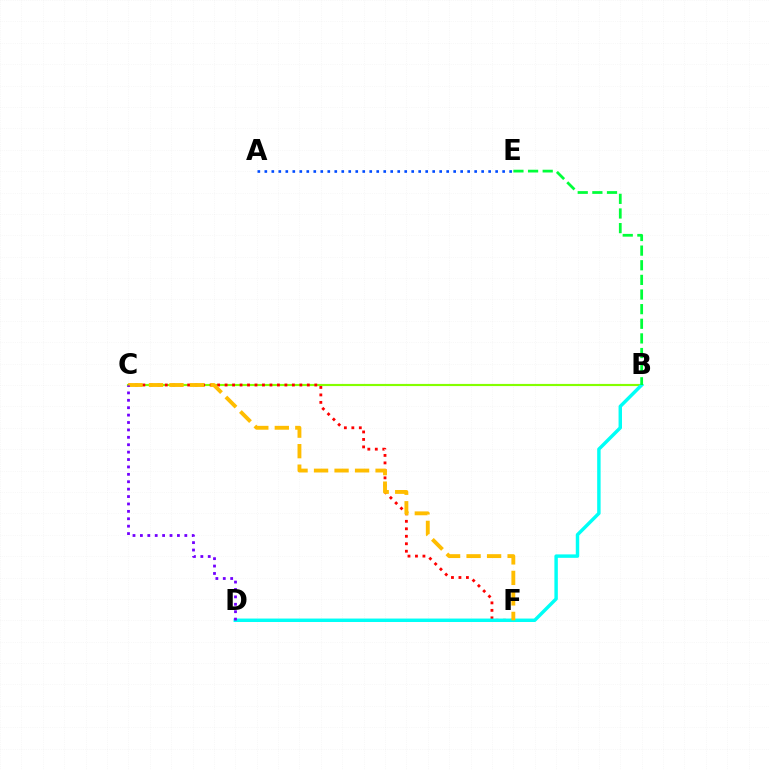{('B', 'C'): [{'color': '#84ff00', 'line_style': 'solid', 'thickness': 1.55}], ('C', 'F'): [{'color': '#ff0000', 'line_style': 'dotted', 'thickness': 2.03}, {'color': '#ffbd00', 'line_style': 'dashed', 'thickness': 2.79}], ('D', 'F'): [{'color': '#ff00cf', 'line_style': 'solid', 'thickness': 2.17}], ('A', 'E'): [{'color': '#004bff', 'line_style': 'dotted', 'thickness': 1.9}], ('B', 'D'): [{'color': '#00fff6', 'line_style': 'solid', 'thickness': 2.48}], ('B', 'E'): [{'color': '#00ff39', 'line_style': 'dashed', 'thickness': 1.99}], ('C', 'D'): [{'color': '#7200ff', 'line_style': 'dotted', 'thickness': 2.01}]}